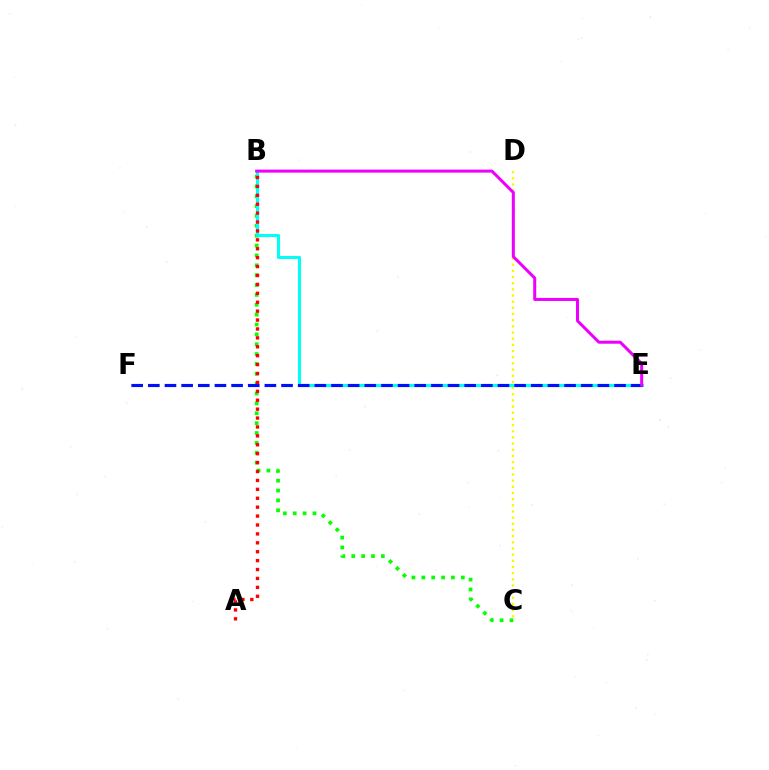{('C', 'D'): [{'color': '#fcf500', 'line_style': 'dotted', 'thickness': 1.68}], ('B', 'C'): [{'color': '#08ff00', 'line_style': 'dotted', 'thickness': 2.68}], ('B', 'E'): [{'color': '#00fff6', 'line_style': 'solid', 'thickness': 2.2}, {'color': '#ee00ff', 'line_style': 'solid', 'thickness': 2.18}], ('E', 'F'): [{'color': '#0010ff', 'line_style': 'dashed', 'thickness': 2.26}], ('A', 'B'): [{'color': '#ff0000', 'line_style': 'dotted', 'thickness': 2.42}]}